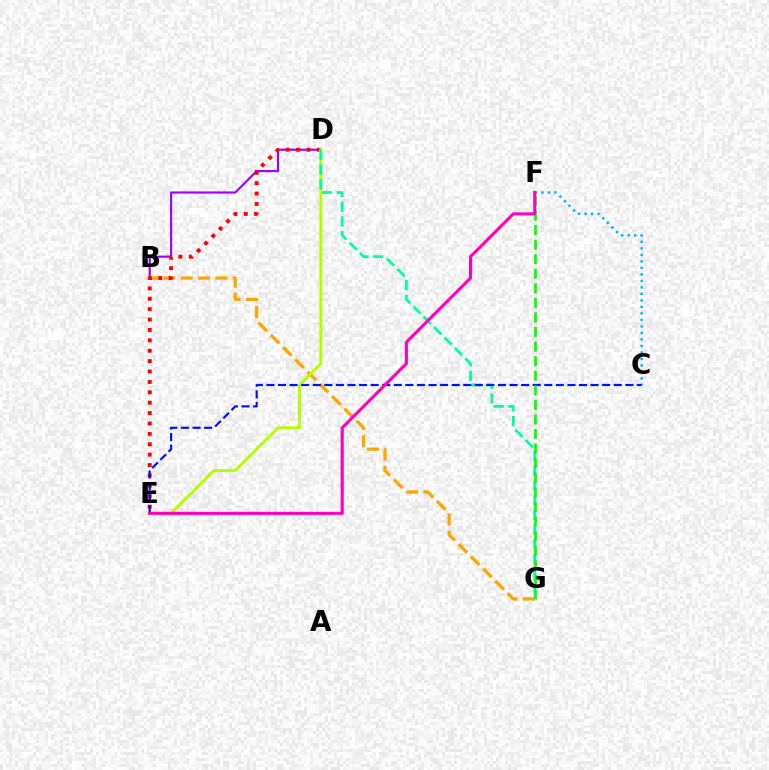{('B', 'D'): [{'color': '#9b00ff', 'line_style': 'solid', 'thickness': 1.53}], ('B', 'G'): [{'color': '#ffa500', 'line_style': 'dashed', 'thickness': 2.36}], ('C', 'F'): [{'color': '#00b5ff', 'line_style': 'dotted', 'thickness': 1.77}], ('D', 'E'): [{'color': '#ff0000', 'line_style': 'dotted', 'thickness': 2.82}, {'color': '#b3ff00', 'line_style': 'solid', 'thickness': 2.14}], ('D', 'G'): [{'color': '#00ff9d', 'line_style': 'dashed', 'thickness': 1.99}], ('C', 'E'): [{'color': '#0010ff', 'line_style': 'dashed', 'thickness': 1.57}], ('F', 'G'): [{'color': '#08ff00', 'line_style': 'dashed', 'thickness': 1.98}], ('E', 'F'): [{'color': '#ff00bd', 'line_style': 'solid', 'thickness': 2.23}]}